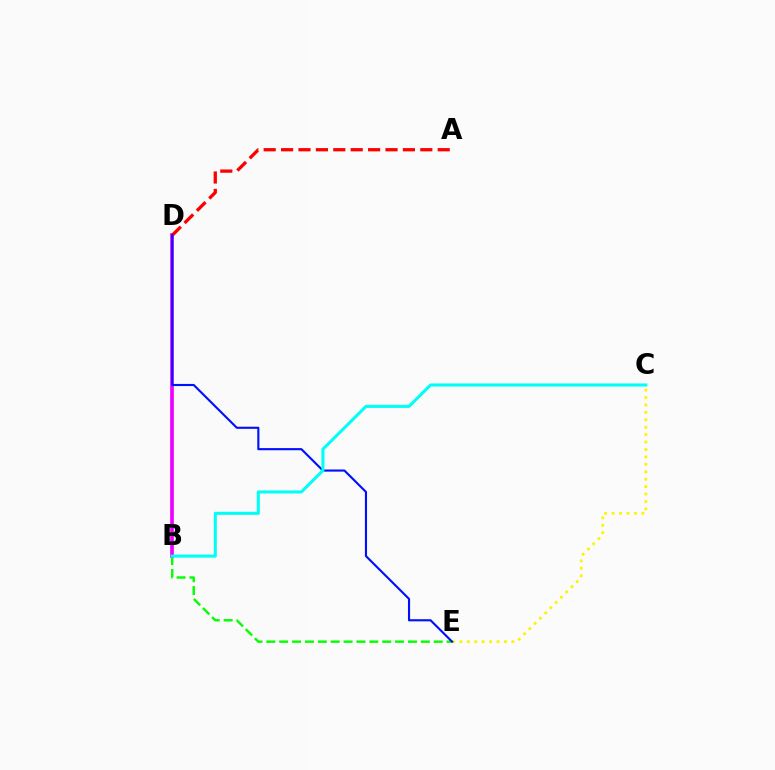{('B', 'E'): [{'color': '#08ff00', 'line_style': 'dashed', 'thickness': 1.75}], ('B', 'D'): [{'color': '#ee00ff', 'line_style': 'solid', 'thickness': 2.64}], ('A', 'D'): [{'color': '#ff0000', 'line_style': 'dashed', 'thickness': 2.36}], ('C', 'E'): [{'color': '#fcf500', 'line_style': 'dotted', 'thickness': 2.02}], ('D', 'E'): [{'color': '#0010ff', 'line_style': 'solid', 'thickness': 1.53}], ('B', 'C'): [{'color': '#00fff6', 'line_style': 'solid', 'thickness': 2.2}]}